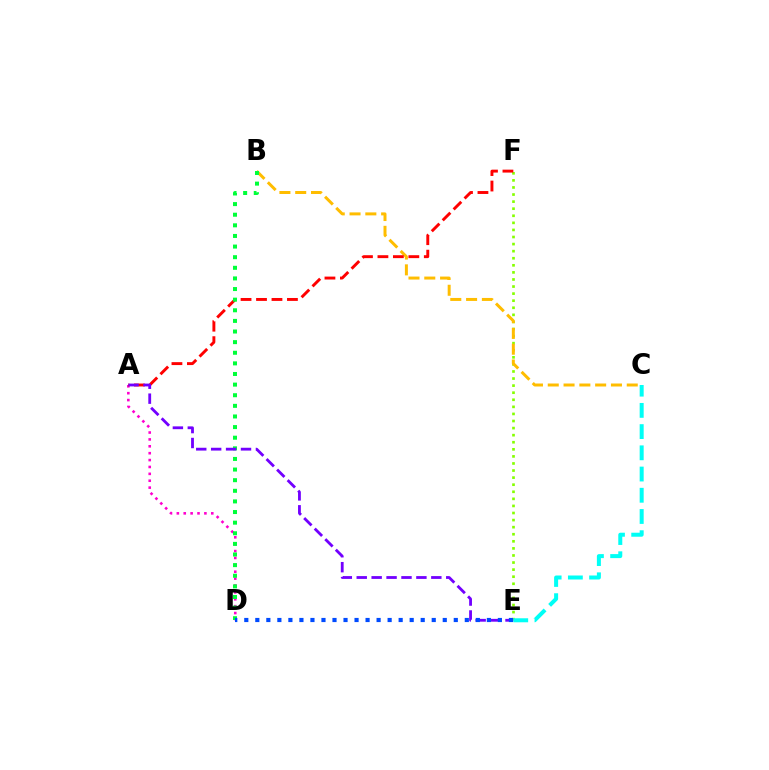{('A', 'D'): [{'color': '#ff00cf', 'line_style': 'dotted', 'thickness': 1.87}], ('E', 'F'): [{'color': '#84ff00', 'line_style': 'dotted', 'thickness': 1.92}], ('B', 'C'): [{'color': '#ffbd00', 'line_style': 'dashed', 'thickness': 2.15}], ('A', 'F'): [{'color': '#ff0000', 'line_style': 'dashed', 'thickness': 2.1}], ('B', 'D'): [{'color': '#00ff39', 'line_style': 'dotted', 'thickness': 2.89}], ('A', 'E'): [{'color': '#7200ff', 'line_style': 'dashed', 'thickness': 2.03}], ('C', 'E'): [{'color': '#00fff6', 'line_style': 'dashed', 'thickness': 2.88}], ('D', 'E'): [{'color': '#004bff', 'line_style': 'dotted', 'thickness': 3.0}]}